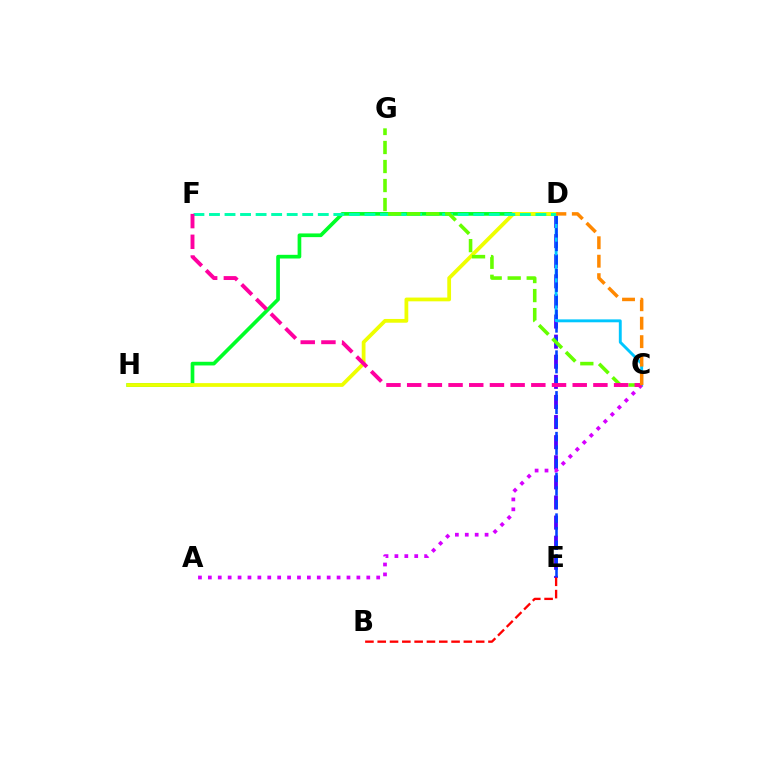{('D', 'H'): [{'color': '#00ff27', 'line_style': 'solid', 'thickness': 2.65}, {'color': '#eeff00', 'line_style': 'solid', 'thickness': 2.71}], ('D', 'E'): [{'color': '#4f00ff', 'line_style': 'dashed', 'thickness': 2.73}, {'color': '#003fff', 'line_style': 'dashed', 'thickness': 1.85}], ('C', 'D'): [{'color': '#00c7ff', 'line_style': 'solid', 'thickness': 2.09}, {'color': '#ff8800', 'line_style': 'dashed', 'thickness': 2.51}], ('A', 'C'): [{'color': '#d600ff', 'line_style': 'dotted', 'thickness': 2.69}], ('B', 'E'): [{'color': '#ff0000', 'line_style': 'dashed', 'thickness': 1.67}], ('D', 'F'): [{'color': '#00ffaf', 'line_style': 'dashed', 'thickness': 2.11}], ('C', 'G'): [{'color': '#66ff00', 'line_style': 'dashed', 'thickness': 2.58}], ('C', 'F'): [{'color': '#ff00a0', 'line_style': 'dashed', 'thickness': 2.81}]}